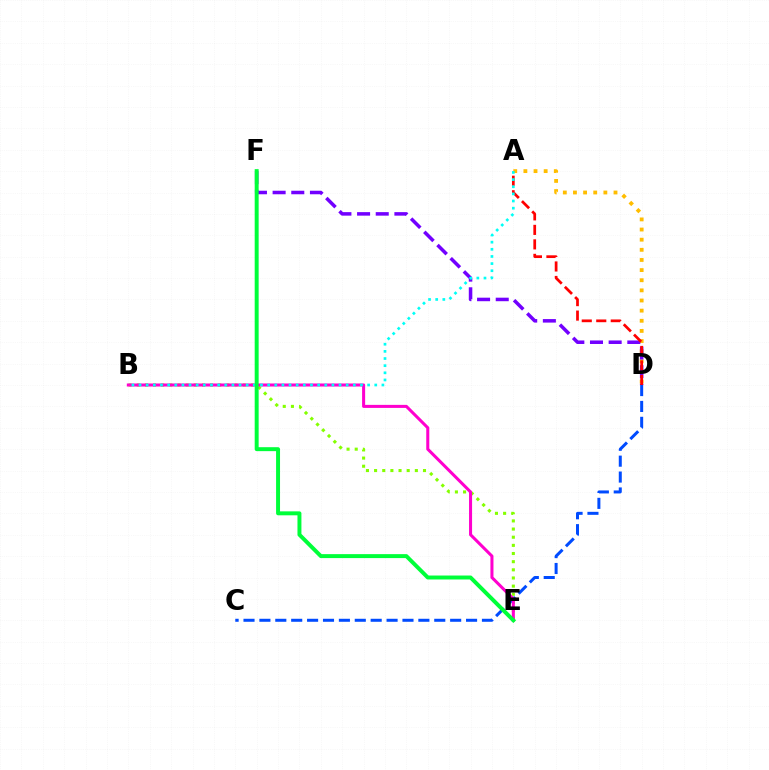{('B', 'E'): [{'color': '#84ff00', 'line_style': 'dotted', 'thickness': 2.21}, {'color': '#ff00cf', 'line_style': 'solid', 'thickness': 2.19}], ('C', 'D'): [{'color': '#004bff', 'line_style': 'dashed', 'thickness': 2.16}], ('A', 'D'): [{'color': '#ffbd00', 'line_style': 'dotted', 'thickness': 2.75}, {'color': '#ff0000', 'line_style': 'dashed', 'thickness': 1.97}], ('D', 'F'): [{'color': '#7200ff', 'line_style': 'dashed', 'thickness': 2.54}], ('A', 'B'): [{'color': '#00fff6', 'line_style': 'dotted', 'thickness': 1.94}], ('E', 'F'): [{'color': '#00ff39', 'line_style': 'solid', 'thickness': 2.85}]}